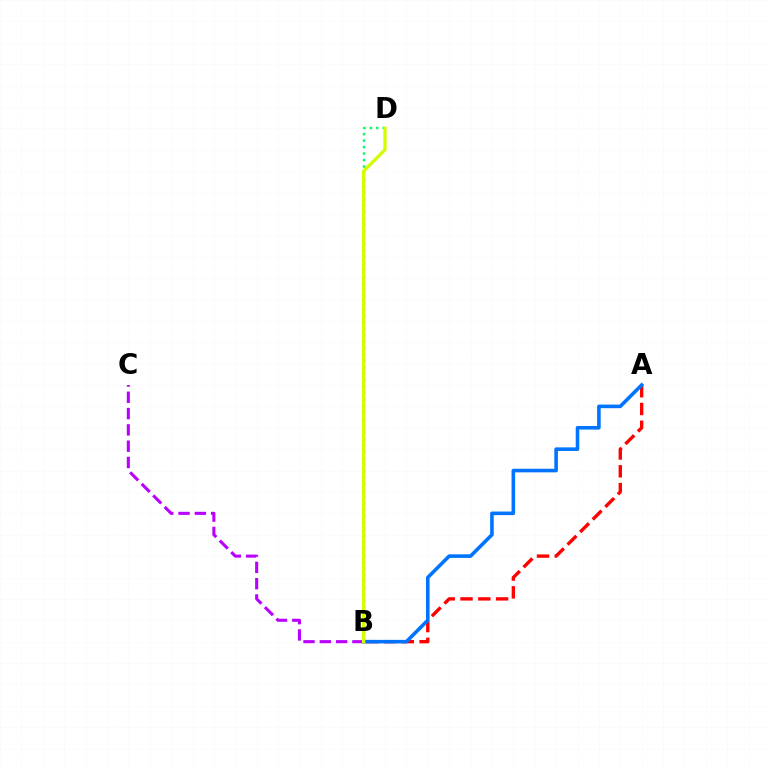{('A', 'B'): [{'color': '#ff0000', 'line_style': 'dashed', 'thickness': 2.42}, {'color': '#0074ff', 'line_style': 'solid', 'thickness': 2.58}], ('B', 'C'): [{'color': '#b900ff', 'line_style': 'dashed', 'thickness': 2.21}], ('B', 'D'): [{'color': '#00ff5c', 'line_style': 'dotted', 'thickness': 1.76}, {'color': '#d1ff00', 'line_style': 'solid', 'thickness': 2.36}]}